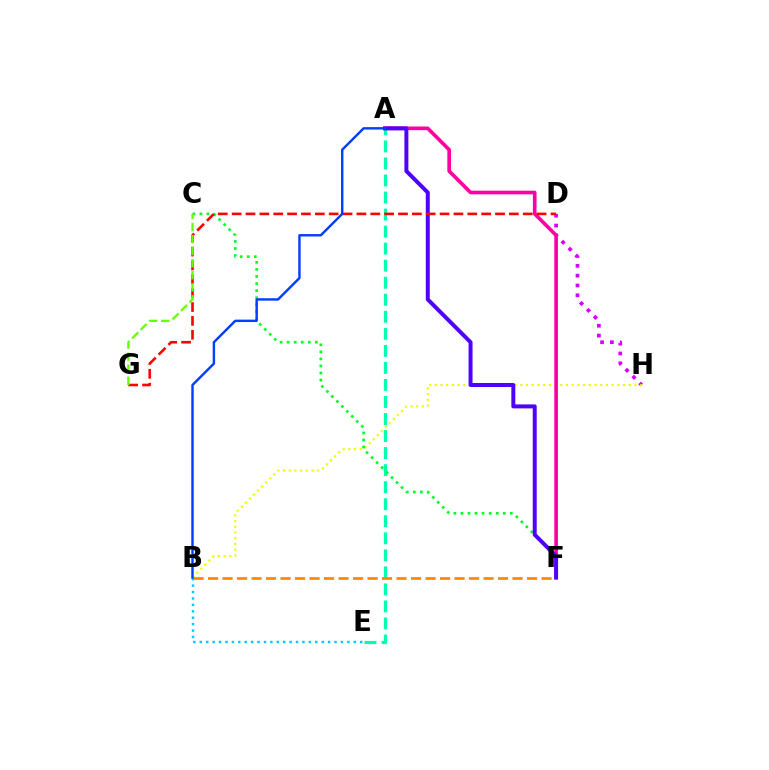{('D', 'H'): [{'color': '#d600ff', 'line_style': 'dotted', 'thickness': 2.67}], ('B', 'H'): [{'color': '#eeff00', 'line_style': 'dotted', 'thickness': 1.55}], ('A', 'E'): [{'color': '#00ffaf', 'line_style': 'dashed', 'thickness': 2.31}], ('B', 'F'): [{'color': '#ff8800', 'line_style': 'dashed', 'thickness': 1.97}], ('C', 'F'): [{'color': '#00ff27', 'line_style': 'dotted', 'thickness': 1.92}], ('A', 'F'): [{'color': '#ff00a0', 'line_style': 'solid', 'thickness': 2.63}, {'color': '#4f00ff', 'line_style': 'solid', 'thickness': 2.86}], ('D', 'G'): [{'color': '#ff0000', 'line_style': 'dashed', 'thickness': 1.88}], ('B', 'E'): [{'color': '#00c7ff', 'line_style': 'dotted', 'thickness': 1.74}], ('A', 'B'): [{'color': '#003fff', 'line_style': 'solid', 'thickness': 1.75}], ('C', 'G'): [{'color': '#66ff00', 'line_style': 'dashed', 'thickness': 1.64}]}